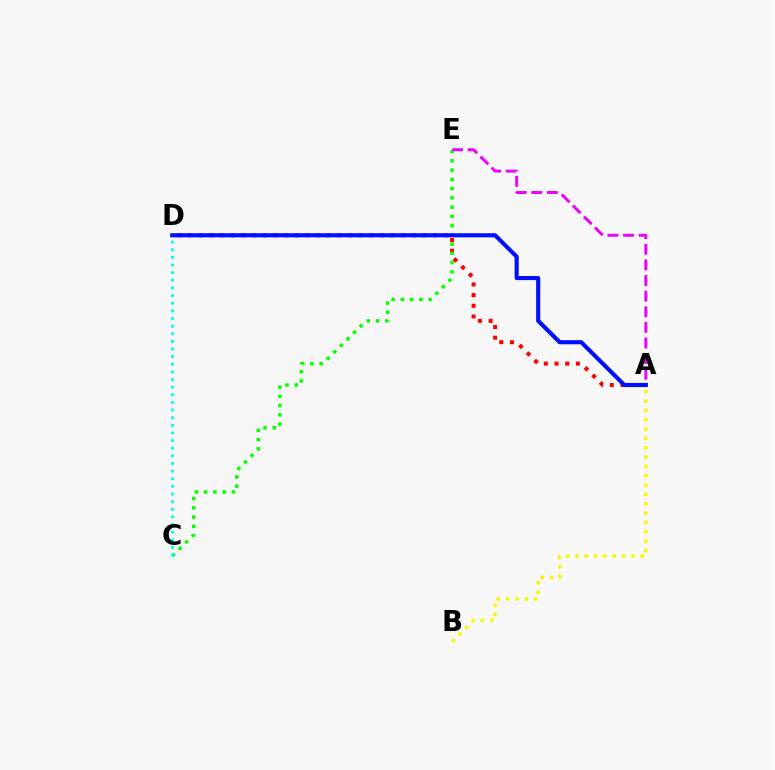{('A', 'D'): [{'color': '#ff0000', 'line_style': 'dotted', 'thickness': 2.9}, {'color': '#0010ff', 'line_style': 'solid', 'thickness': 2.97}], ('C', 'E'): [{'color': '#08ff00', 'line_style': 'dotted', 'thickness': 2.51}], ('A', 'B'): [{'color': '#fcf500', 'line_style': 'dotted', 'thickness': 2.54}], ('A', 'E'): [{'color': '#ee00ff', 'line_style': 'dashed', 'thickness': 2.12}], ('C', 'D'): [{'color': '#00fff6', 'line_style': 'dotted', 'thickness': 2.07}]}